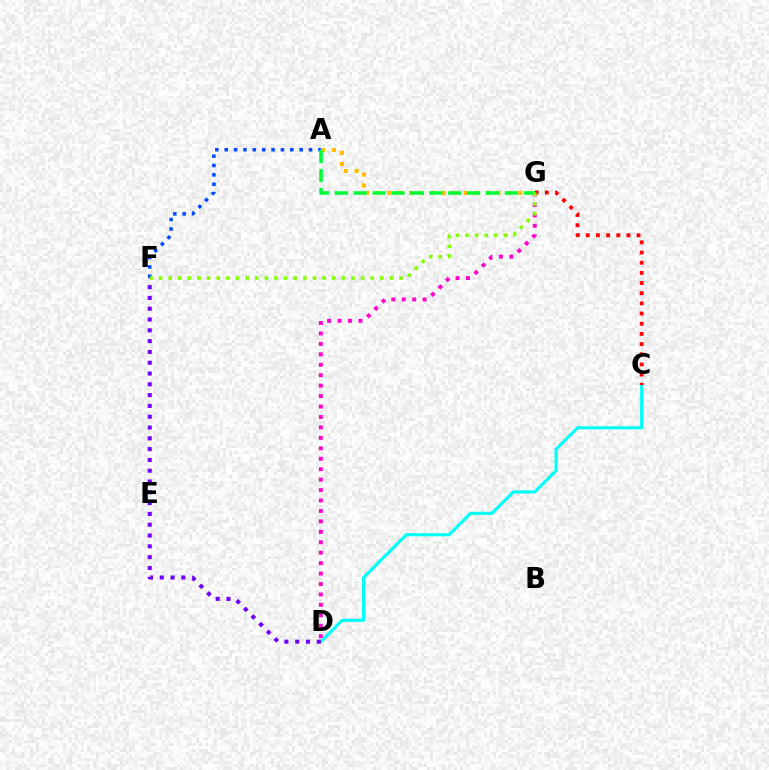{('D', 'G'): [{'color': '#ff00cf', 'line_style': 'dotted', 'thickness': 2.84}], ('A', 'F'): [{'color': '#004bff', 'line_style': 'dotted', 'thickness': 2.55}], ('C', 'D'): [{'color': '#00fff6', 'line_style': 'solid', 'thickness': 2.26}], ('D', 'F'): [{'color': '#7200ff', 'line_style': 'dotted', 'thickness': 2.93}], ('C', 'G'): [{'color': '#ff0000', 'line_style': 'dotted', 'thickness': 2.76}], ('A', 'G'): [{'color': '#ffbd00', 'line_style': 'dotted', 'thickness': 2.97}, {'color': '#00ff39', 'line_style': 'dashed', 'thickness': 2.57}], ('F', 'G'): [{'color': '#84ff00', 'line_style': 'dotted', 'thickness': 2.61}]}